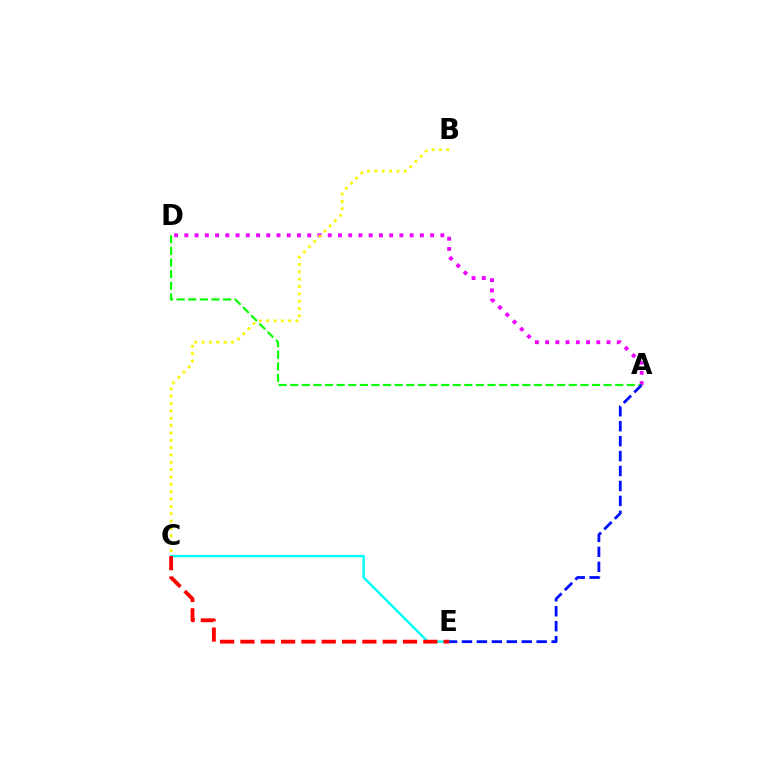{('A', 'D'): [{'color': '#ee00ff', 'line_style': 'dotted', 'thickness': 2.78}, {'color': '#08ff00', 'line_style': 'dashed', 'thickness': 1.58}], ('C', 'E'): [{'color': '#00fff6', 'line_style': 'solid', 'thickness': 1.74}, {'color': '#ff0000', 'line_style': 'dashed', 'thickness': 2.76}], ('B', 'C'): [{'color': '#fcf500', 'line_style': 'dotted', 'thickness': 2.0}], ('A', 'E'): [{'color': '#0010ff', 'line_style': 'dashed', 'thickness': 2.03}]}